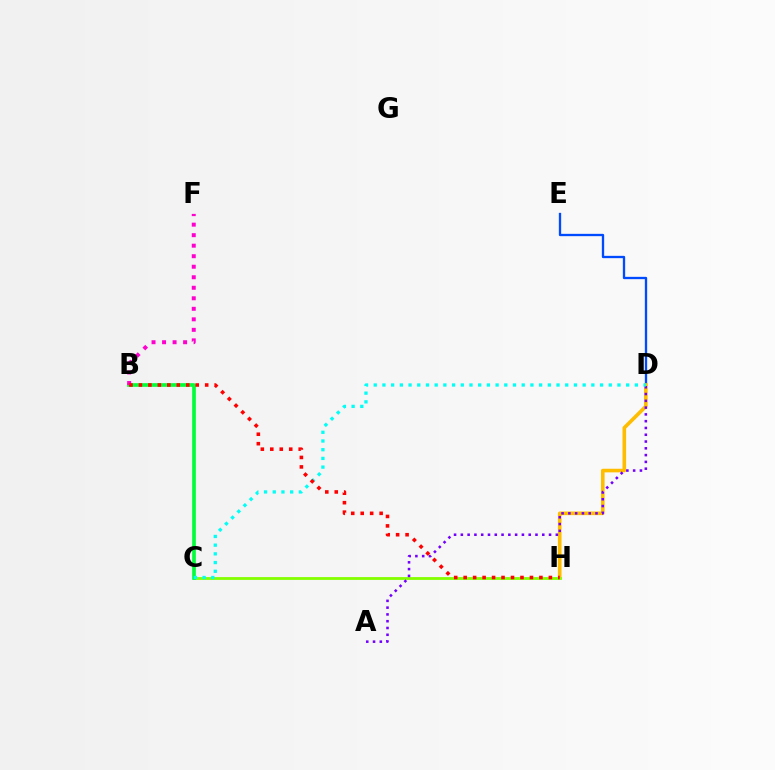{('D', 'E'): [{'color': '#004bff', 'line_style': 'solid', 'thickness': 1.68}], ('D', 'H'): [{'color': '#ffbd00', 'line_style': 'solid', 'thickness': 2.6}], ('C', 'H'): [{'color': '#84ff00', 'line_style': 'solid', 'thickness': 2.02}], ('A', 'D'): [{'color': '#7200ff', 'line_style': 'dotted', 'thickness': 1.84}], ('B', 'C'): [{'color': '#00ff39', 'line_style': 'solid', 'thickness': 2.63}], ('C', 'D'): [{'color': '#00fff6', 'line_style': 'dotted', 'thickness': 2.36}], ('B', 'F'): [{'color': '#ff00cf', 'line_style': 'dotted', 'thickness': 2.86}], ('B', 'H'): [{'color': '#ff0000', 'line_style': 'dotted', 'thickness': 2.57}]}